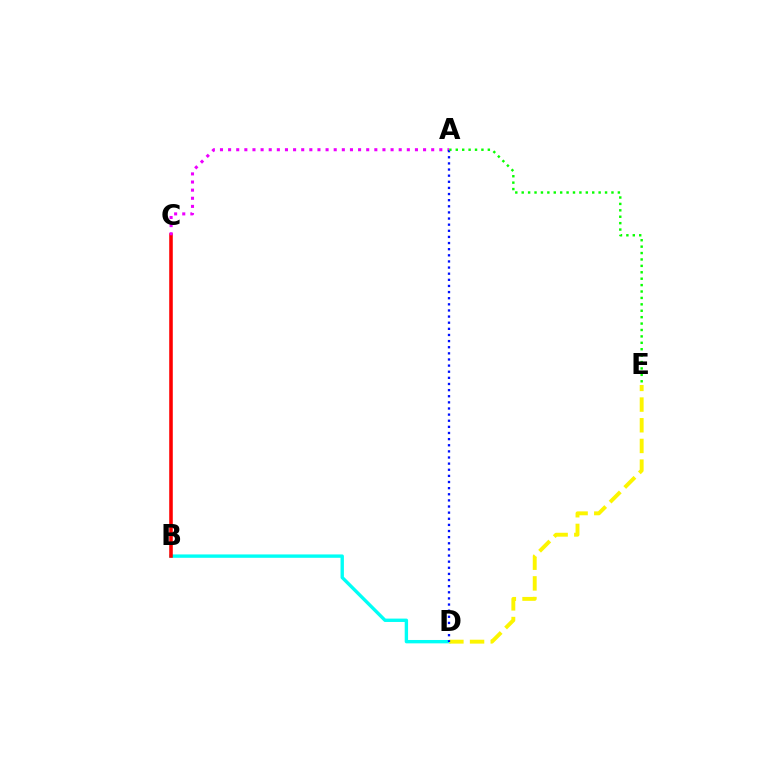{('B', 'D'): [{'color': '#00fff6', 'line_style': 'solid', 'thickness': 2.43}], ('B', 'C'): [{'color': '#ff0000', 'line_style': 'solid', 'thickness': 2.56}], ('A', 'C'): [{'color': '#ee00ff', 'line_style': 'dotted', 'thickness': 2.21}], ('D', 'E'): [{'color': '#fcf500', 'line_style': 'dashed', 'thickness': 2.81}], ('A', 'D'): [{'color': '#0010ff', 'line_style': 'dotted', 'thickness': 1.66}], ('A', 'E'): [{'color': '#08ff00', 'line_style': 'dotted', 'thickness': 1.74}]}